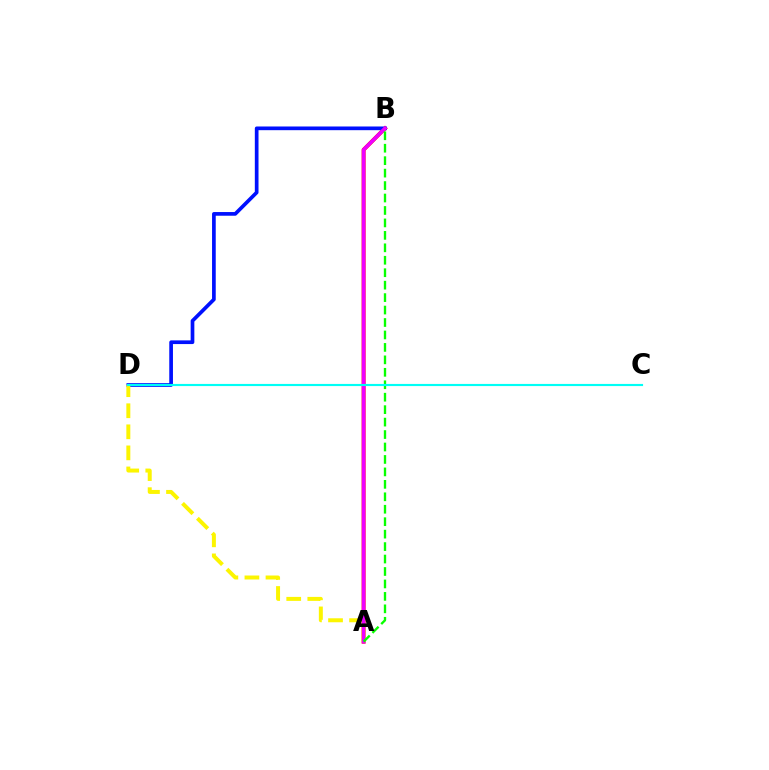{('A', 'B'): [{'color': '#ff0000', 'line_style': 'solid', 'thickness': 2.8}, {'color': '#ee00ff', 'line_style': 'solid', 'thickness': 2.58}, {'color': '#08ff00', 'line_style': 'dashed', 'thickness': 1.69}], ('B', 'D'): [{'color': '#0010ff', 'line_style': 'solid', 'thickness': 2.66}], ('A', 'D'): [{'color': '#fcf500', 'line_style': 'dashed', 'thickness': 2.86}], ('C', 'D'): [{'color': '#00fff6', 'line_style': 'solid', 'thickness': 1.54}]}